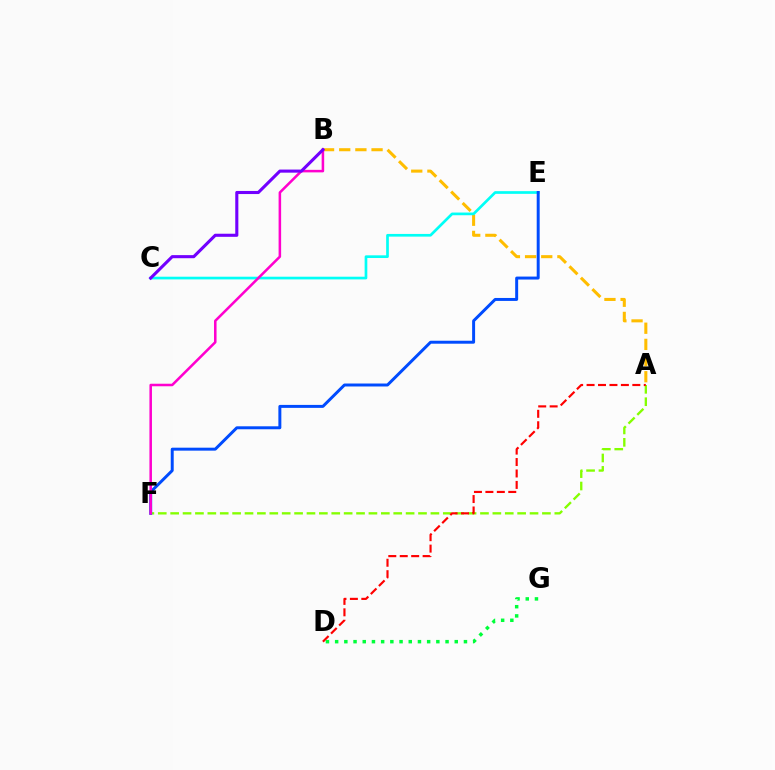{('A', 'B'): [{'color': '#ffbd00', 'line_style': 'dashed', 'thickness': 2.2}], ('C', 'E'): [{'color': '#00fff6', 'line_style': 'solid', 'thickness': 1.93}], ('A', 'F'): [{'color': '#84ff00', 'line_style': 'dashed', 'thickness': 1.68}], ('A', 'D'): [{'color': '#ff0000', 'line_style': 'dashed', 'thickness': 1.55}], ('D', 'G'): [{'color': '#00ff39', 'line_style': 'dotted', 'thickness': 2.5}], ('E', 'F'): [{'color': '#004bff', 'line_style': 'solid', 'thickness': 2.14}], ('B', 'F'): [{'color': '#ff00cf', 'line_style': 'solid', 'thickness': 1.82}], ('B', 'C'): [{'color': '#7200ff', 'line_style': 'solid', 'thickness': 2.23}]}